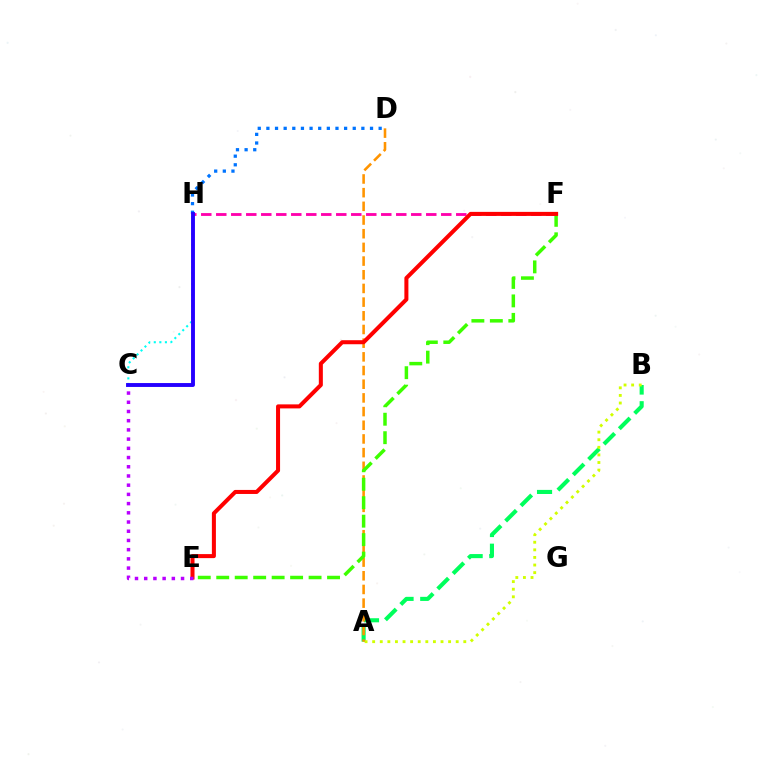{('C', 'H'): [{'color': '#00fff6', 'line_style': 'dotted', 'thickness': 1.51}, {'color': '#2500ff', 'line_style': 'solid', 'thickness': 2.8}], ('A', 'B'): [{'color': '#00ff5c', 'line_style': 'dashed', 'thickness': 2.95}, {'color': '#d1ff00', 'line_style': 'dotted', 'thickness': 2.06}], ('A', 'D'): [{'color': '#ff9400', 'line_style': 'dashed', 'thickness': 1.86}], ('F', 'H'): [{'color': '#ff00ac', 'line_style': 'dashed', 'thickness': 2.04}], ('E', 'F'): [{'color': '#3dff00', 'line_style': 'dashed', 'thickness': 2.51}, {'color': '#ff0000', 'line_style': 'solid', 'thickness': 2.9}], ('D', 'H'): [{'color': '#0074ff', 'line_style': 'dotted', 'thickness': 2.35}], ('C', 'E'): [{'color': '#b900ff', 'line_style': 'dotted', 'thickness': 2.5}]}